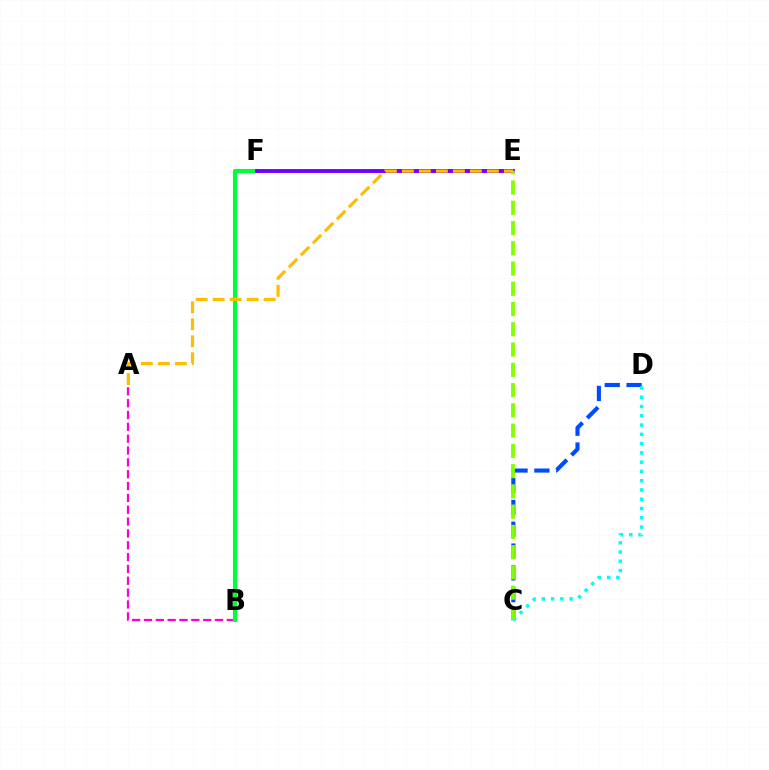{('B', 'F'): [{'color': '#ff0000', 'line_style': 'solid', 'thickness': 1.74}, {'color': '#00ff39', 'line_style': 'solid', 'thickness': 2.97}], ('A', 'B'): [{'color': '#ff00cf', 'line_style': 'dashed', 'thickness': 1.61}], ('C', 'D'): [{'color': '#004bff', 'line_style': 'dashed', 'thickness': 2.96}, {'color': '#00fff6', 'line_style': 'dotted', 'thickness': 2.52}], ('E', 'F'): [{'color': '#7200ff', 'line_style': 'solid', 'thickness': 2.8}], ('C', 'E'): [{'color': '#84ff00', 'line_style': 'dashed', 'thickness': 2.75}], ('A', 'E'): [{'color': '#ffbd00', 'line_style': 'dashed', 'thickness': 2.31}]}